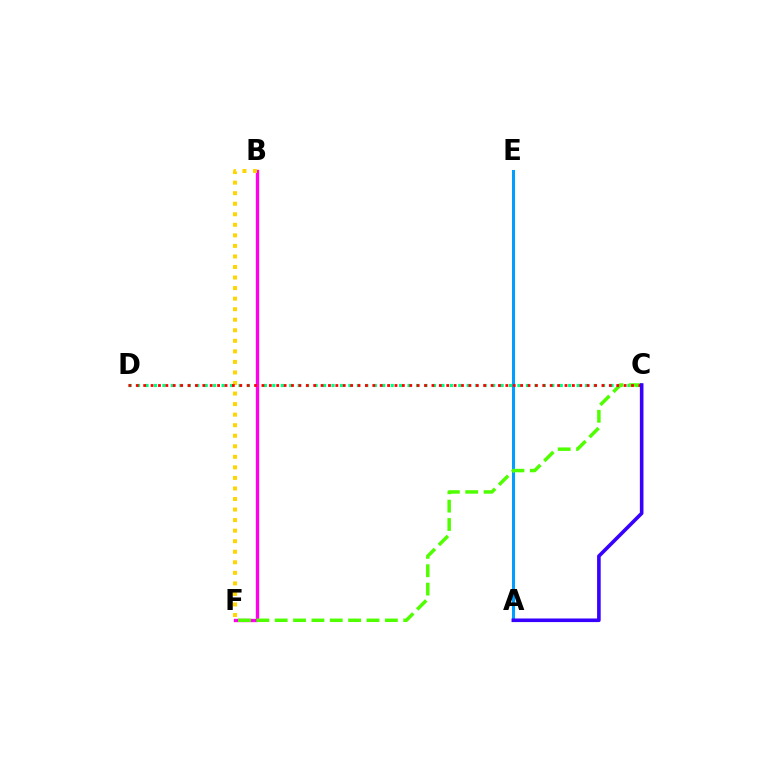{('C', 'D'): [{'color': '#00ff86', 'line_style': 'dotted', 'thickness': 2.3}, {'color': '#ff0000', 'line_style': 'dotted', 'thickness': 2.01}], ('B', 'F'): [{'color': '#ff00ed', 'line_style': 'solid', 'thickness': 2.4}, {'color': '#ffd500', 'line_style': 'dotted', 'thickness': 2.87}], ('A', 'E'): [{'color': '#009eff', 'line_style': 'solid', 'thickness': 2.17}], ('C', 'F'): [{'color': '#4fff00', 'line_style': 'dashed', 'thickness': 2.49}], ('A', 'C'): [{'color': '#3700ff', 'line_style': 'solid', 'thickness': 2.59}]}